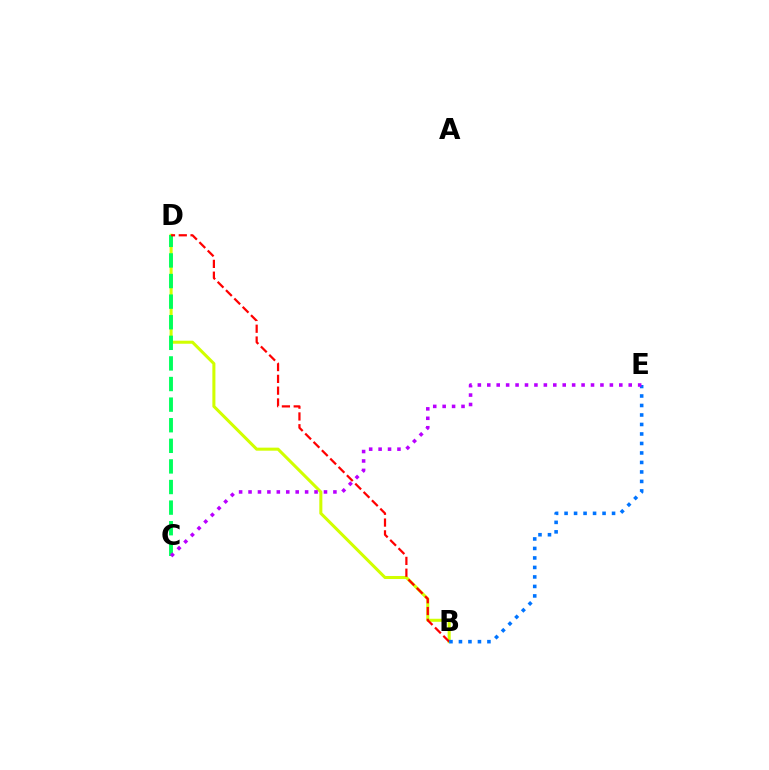{('B', 'D'): [{'color': '#d1ff00', 'line_style': 'solid', 'thickness': 2.19}, {'color': '#ff0000', 'line_style': 'dashed', 'thickness': 1.6}], ('C', 'D'): [{'color': '#00ff5c', 'line_style': 'dashed', 'thickness': 2.8}], ('B', 'E'): [{'color': '#0074ff', 'line_style': 'dotted', 'thickness': 2.58}], ('C', 'E'): [{'color': '#b900ff', 'line_style': 'dotted', 'thickness': 2.56}]}